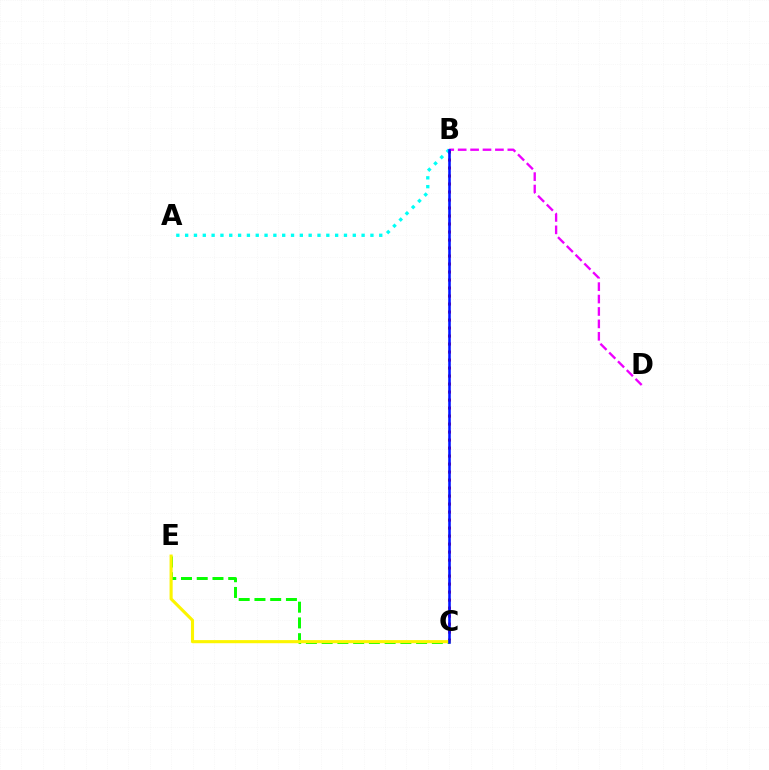{('B', 'C'): [{'color': '#ff0000', 'line_style': 'dotted', 'thickness': 2.17}, {'color': '#0010ff', 'line_style': 'solid', 'thickness': 1.85}], ('C', 'E'): [{'color': '#08ff00', 'line_style': 'dashed', 'thickness': 2.14}, {'color': '#fcf500', 'line_style': 'solid', 'thickness': 2.23}], ('B', 'D'): [{'color': '#ee00ff', 'line_style': 'dashed', 'thickness': 1.69}], ('A', 'B'): [{'color': '#00fff6', 'line_style': 'dotted', 'thickness': 2.4}]}